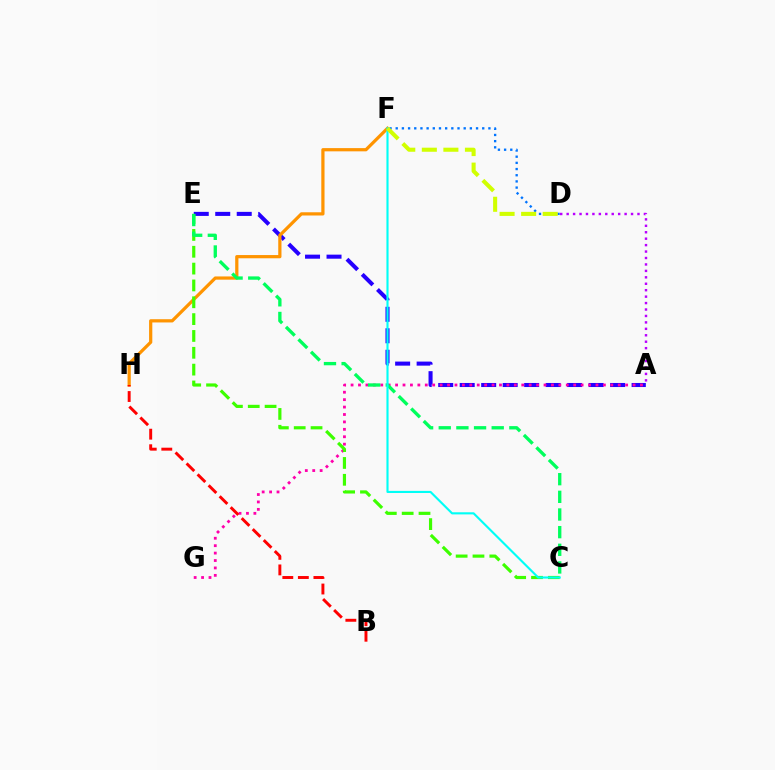{('A', 'E'): [{'color': '#2500ff', 'line_style': 'dashed', 'thickness': 2.92}], ('F', 'H'): [{'color': '#ff9400', 'line_style': 'solid', 'thickness': 2.32}], ('D', 'F'): [{'color': '#0074ff', 'line_style': 'dotted', 'thickness': 1.68}, {'color': '#d1ff00', 'line_style': 'dashed', 'thickness': 2.93}], ('A', 'G'): [{'color': '#ff00ac', 'line_style': 'dotted', 'thickness': 2.02}], ('C', 'E'): [{'color': '#3dff00', 'line_style': 'dashed', 'thickness': 2.29}, {'color': '#00ff5c', 'line_style': 'dashed', 'thickness': 2.4}], ('A', 'D'): [{'color': '#b900ff', 'line_style': 'dotted', 'thickness': 1.75}], ('B', 'H'): [{'color': '#ff0000', 'line_style': 'dashed', 'thickness': 2.11}], ('C', 'F'): [{'color': '#00fff6', 'line_style': 'solid', 'thickness': 1.53}]}